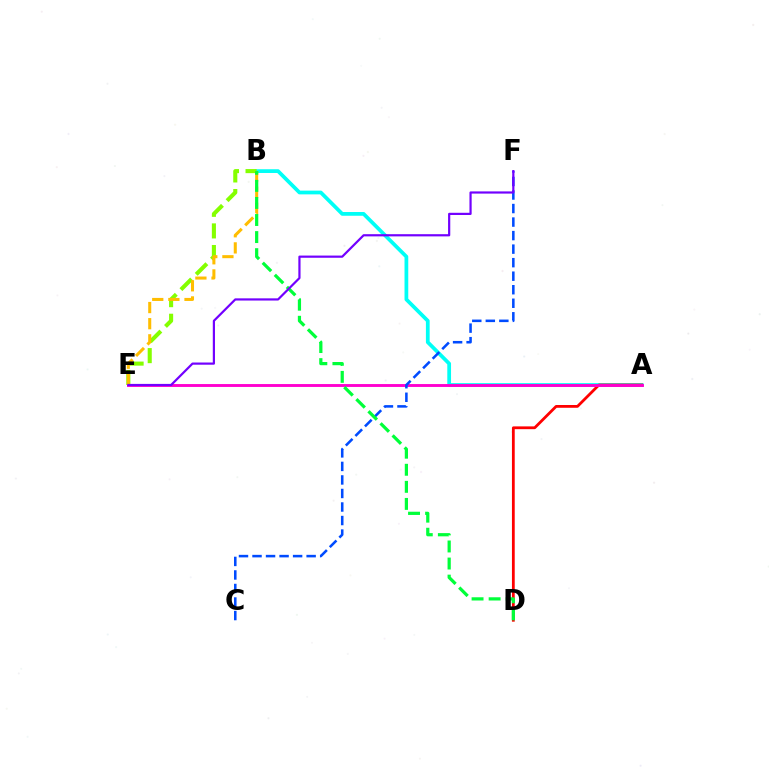{('A', 'B'): [{'color': '#00fff6', 'line_style': 'solid', 'thickness': 2.7}], ('B', 'E'): [{'color': '#84ff00', 'line_style': 'dashed', 'thickness': 2.94}, {'color': '#ffbd00', 'line_style': 'dashed', 'thickness': 2.19}], ('A', 'D'): [{'color': '#ff0000', 'line_style': 'solid', 'thickness': 2.0}], ('A', 'E'): [{'color': '#ff00cf', 'line_style': 'solid', 'thickness': 2.08}], ('C', 'F'): [{'color': '#004bff', 'line_style': 'dashed', 'thickness': 1.84}], ('B', 'D'): [{'color': '#00ff39', 'line_style': 'dashed', 'thickness': 2.32}], ('E', 'F'): [{'color': '#7200ff', 'line_style': 'solid', 'thickness': 1.58}]}